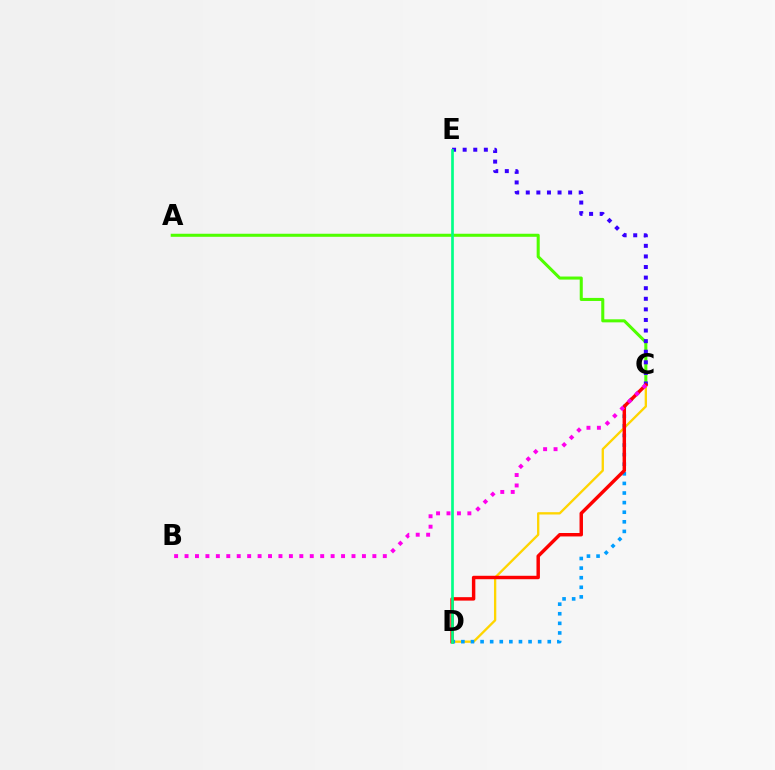{('A', 'C'): [{'color': '#4fff00', 'line_style': 'solid', 'thickness': 2.2}], ('C', 'D'): [{'color': '#ffd500', 'line_style': 'solid', 'thickness': 1.68}, {'color': '#009eff', 'line_style': 'dotted', 'thickness': 2.61}, {'color': '#ff0000', 'line_style': 'solid', 'thickness': 2.48}], ('C', 'E'): [{'color': '#3700ff', 'line_style': 'dotted', 'thickness': 2.88}], ('B', 'C'): [{'color': '#ff00ed', 'line_style': 'dotted', 'thickness': 2.83}], ('D', 'E'): [{'color': '#00ff86', 'line_style': 'solid', 'thickness': 1.93}]}